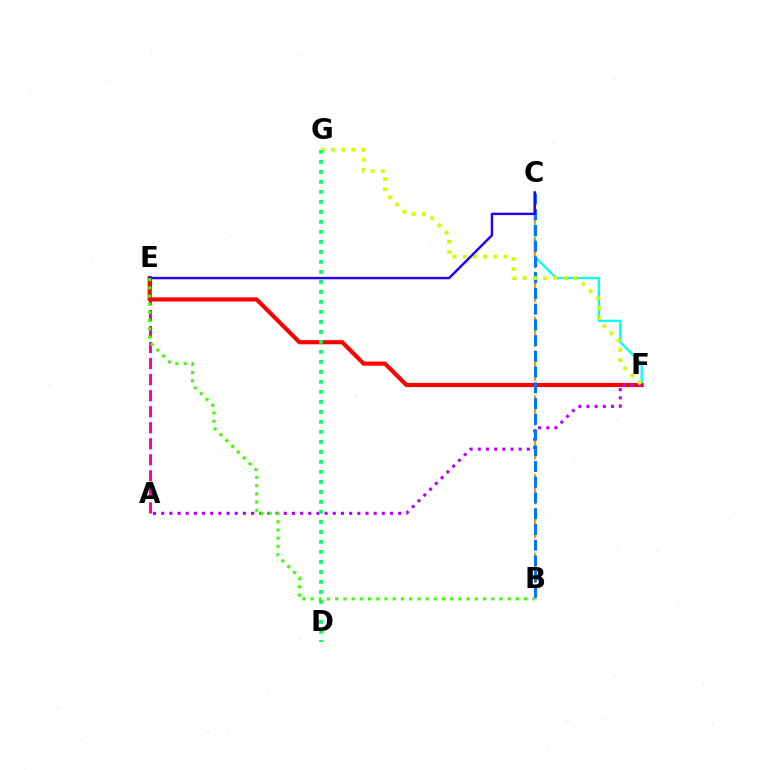{('C', 'F'): [{'color': '#00fff6', 'line_style': 'solid', 'thickness': 1.62}], ('A', 'E'): [{'color': '#ff00ac', 'line_style': 'dashed', 'thickness': 2.18}], ('B', 'C'): [{'color': '#ff9400', 'line_style': 'dashed', 'thickness': 1.53}, {'color': '#0074ff', 'line_style': 'dashed', 'thickness': 2.14}], ('E', 'F'): [{'color': '#ff0000', 'line_style': 'solid', 'thickness': 2.99}], ('A', 'F'): [{'color': '#b900ff', 'line_style': 'dotted', 'thickness': 2.22}], ('F', 'G'): [{'color': '#d1ff00', 'line_style': 'dotted', 'thickness': 2.76}], ('C', 'E'): [{'color': '#2500ff', 'line_style': 'solid', 'thickness': 1.76}], ('D', 'G'): [{'color': '#00ff5c', 'line_style': 'dotted', 'thickness': 2.72}], ('B', 'E'): [{'color': '#3dff00', 'line_style': 'dotted', 'thickness': 2.23}]}